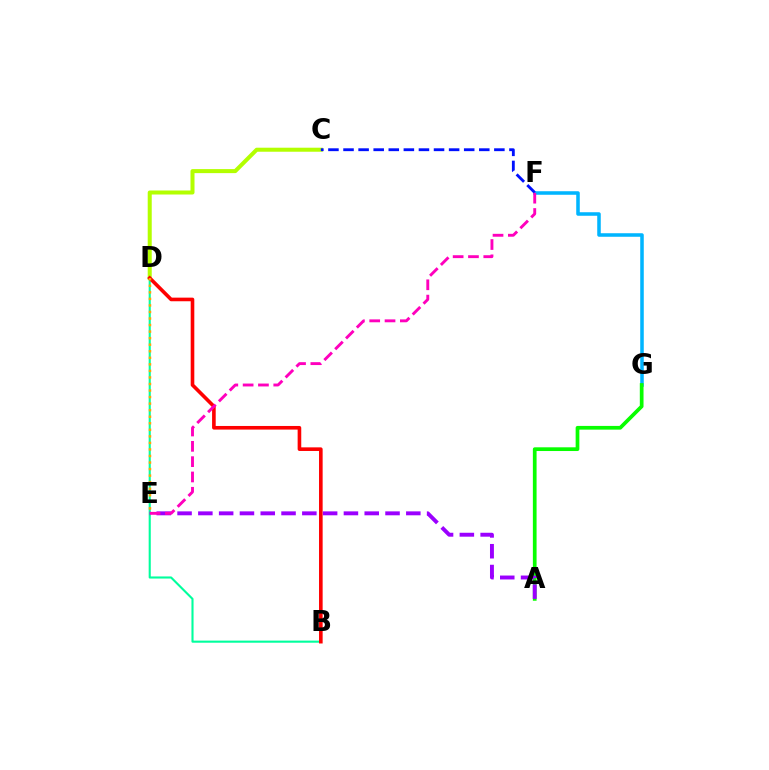{('B', 'D'): [{'color': '#00ff9d', 'line_style': 'solid', 'thickness': 1.52}, {'color': '#ff0000', 'line_style': 'solid', 'thickness': 2.61}], ('C', 'D'): [{'color': '#b3ff00', 'line_style': 'solid', 'thickness': 2.9}], ('F', 'G'): [{'color': '#00b5ff', 'line_style': 'solid', 'thickness': 2.55}], ('A', 'G'): [{'color': '#08ff00', 'line_style': 'solid', 'thickness': 2.68}], ('C', 'F'): [{'color': '#0010ff', 'line_style': 'dashed', 'thickness': 2.05}], ('A', 'E'): [{'color': '#9b00ff', 'line_style': 'dashed', 'thickness': 2.83}], ('D', 'E'): [{'color': '#ffa500', 'line_style': 'dotted', 'thickness': 1.78}], ('E', 'F'): [{'color': '#ff00bd', 'line_style': 'dashed', 'thickness': 2.08}]}